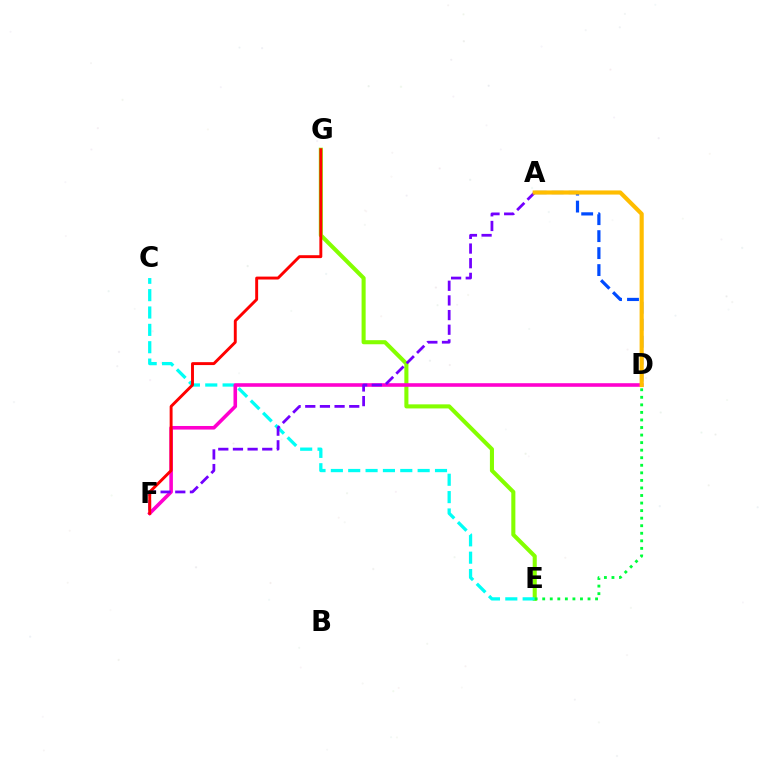{('E', 'G'): [{'color': '#84ff00', 'line_style': 'solid', 'thickness': 2.93}], ('C', 'E'): [{'color': '#00fff6', 'line_style': 'dashed', 'thickness': 2.36}], ('D', 'F'): [{'color': '#ff00cf', 'line_style': 'solid', 'thickness': 2.58}], ('D', 'E'): [{'color': '#00ff39', 'line_style': 'dotted', 'thickness': 2.05}], ('A', 'D'): [{'color': '#004bff', 'line_style': 'dashed', 'thickness': 2.31}, {'color': '#ffbd00', 'line_style': 'solid', 'thickness': 2.98}], ('A', 'F'): [{'color': '#7200ff', 'line_style': 'dashed', 'thickness': 1.99}], ('F', 'G'): [{'color': '#ff0000', 'line_style': 'solid', 'thickness': 2.1}]}